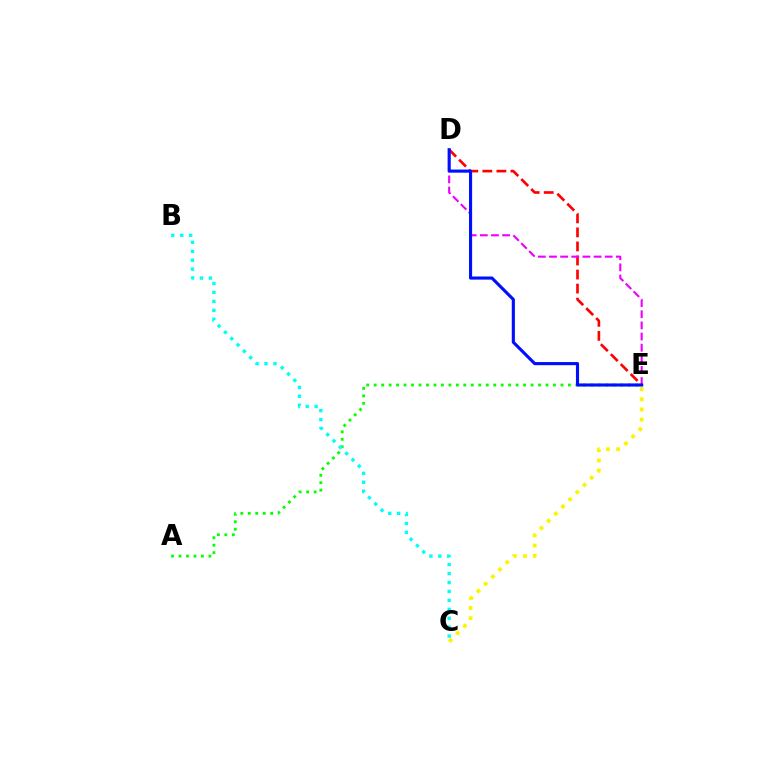{('C', 'E'): [{'color': '#fcf500', 'line_style': 'dotted', 'thickness': 2.76}], ('D', 'E'): [{'color': '#ff0000', 'line_style': 'dashed', 'thickness': 1.91}, {'color': '#ee00ff', 'line_style': 'dashed', 'thickness': 1.51}, {'color': '#0010ff', 'line_style': 'solid', 'thickness': 2.25}], ('A', 'E'): [{'color': '#08ff00', 'line_style': 'dotted', 'thickness': 2.03}], ('B', 'C'): [{'color': '#00fff6', 'line_style': 'dotted', 'thickness': 2.43}]}